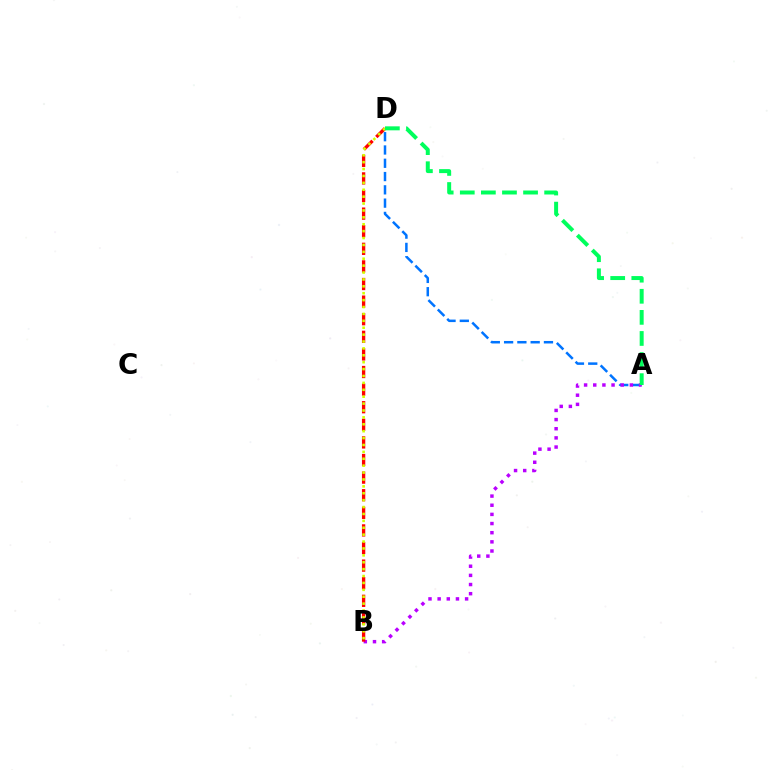{('A', 'D'): [{'color': '#0074ff', 'line_style': 'dashed', 'thickness': 1.8}, {'color': '#00ff5c', 'line_style': 'dashed', 'thickness': 2.87}], ('A', 'B'): [{'color': '#b900ff', 'line_style': 'dotted', 'thickness': 2.49}], ('B', 'D'): [{'color': '#ff0000', 'line_style': 'dashed', 'thickness': 2.39}, {'color': '#d1ff00', 'line_style': 'dotted', 'thickness': 1.87}]}